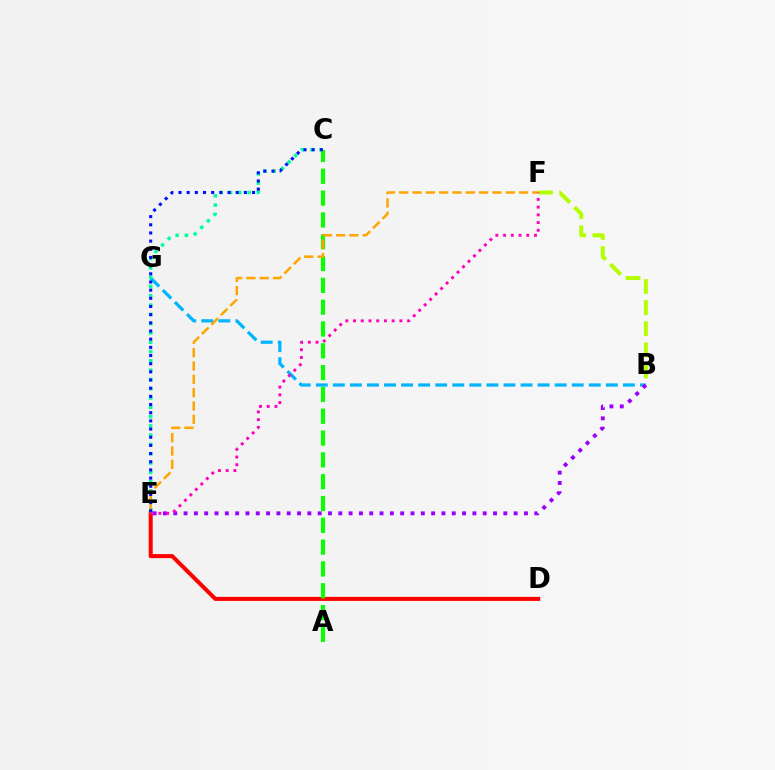{('D', 'E'): [{'color': '#ff0000', 'line_style': 'solid', 'thickness': 2.91}], ('A', 'C'): [{'color': '#08ff00', 'line_style': 'dashed', 'thickness': 2.96}], ('B', 'G'): [{'color': '#00b5ff', 'line_style': 'dashed', 'thickness': 2.32}], ('B', 'F'): [{'color': '#b3ff00', 'line_style': 'dashed', 'thickness': 2.87}], ('C', 'E'): [{'color': '#00ff9d', 'line_style': 'dotted', 'thickness': 2.53}, {'color': '#0010ff', 'line_style': 'dotted', 'thickness': 2.22}], ('B', 'E'): [{'color': '#9b00ff', 'line_style': 'dotted', 'thickness': 2.8}], ('E', 'F'): [{'color': '#ffa500', 'line_style': 'dashed', 'thickness': 1.81}, {'color': '#ff00bd', 'line_style': 'dotted', 'thickness': 2.1}]}